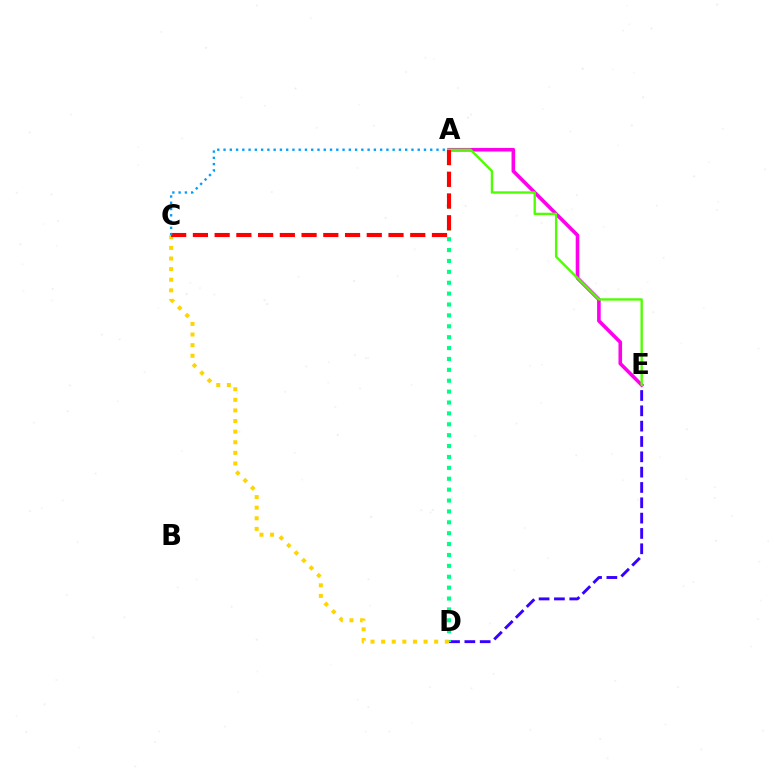{('A', 'E'): [{'color': '#ff00ed', 'line_style': 'solid', 'thickness': 2.59}, {'color': '#4fff00', 'line_style': 'solid', 'thickness': 1.7}], ('D', 'E'): [{'color': '#3700ff', 'line_style': 'dashed', 'thickness': 2.08}], ('A', 'D'): [{'color': '#00ff86', 'line_style': 'dotted', 'thickness': 2.96}], ('C', 'D'): [{'color': '#ffd500', 'line_style': 'dotted', 'thickness': 2.88}], ('A', 'C'): [{'color': '#ff0000', 'line_style': 'dashed', 'thickness': 2.95}, {'color': '#009eff', 'line_style': 'dotted', 'thickness': 1.7}]}